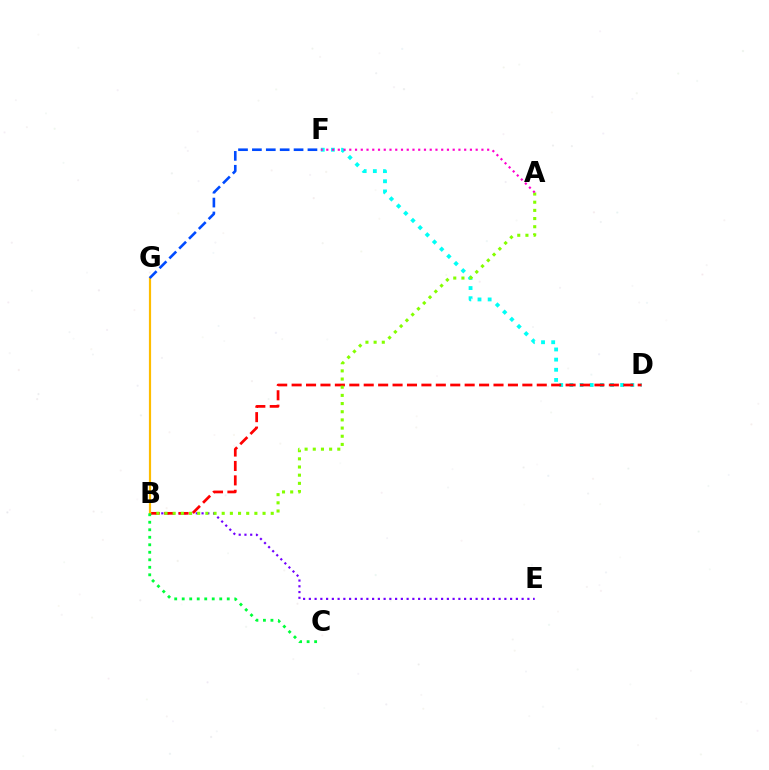{('D', 'F'): [{'color': '#00fff6', 'line_style': 'dotted', 'thickness': 2.76}], ('B', 'E'): [{'color': '#7200ff', 'line_style': 'dotted', 'thickness': 1.56}], ('B', 'D'): [{'color': '#ff0000', 'line_style': 'dashed', 'thickness': 1.96}], ('A', 'B'): [{'color': '#84ff00', 'line_style': 'dotted', 'thickness': 2.22}], ('B', 'G'): [{'color': '#ffbd00', 'line_style': 'solid', 'thickness': 1.57}], ('A', 'F'): [{'color': '#ff00cf', 'line_style': 'dotted', 'thickness': 1.56}], ('F', 'G'): [{'color': '#004bff', 'line_style': 'dashed', 'thickness': 1.89}], ('B', 'C'): [{'color': '#00ff39', 'line_style': 'dotted', 'thickness': 2.04}]}